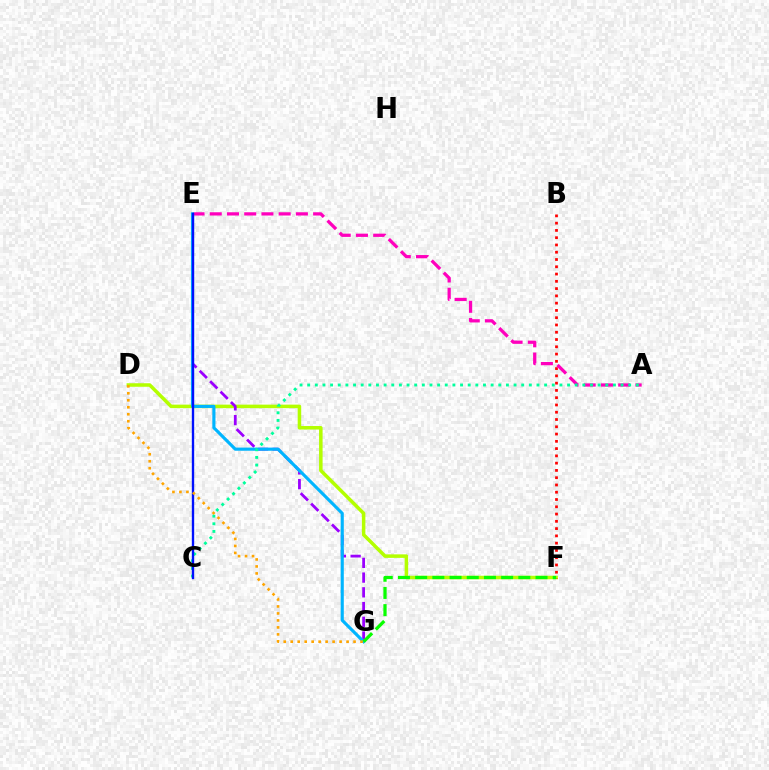{('D', 'F'): [{'color': '#b3ff00', 'line_style': 'solid', 'thickness': 2.53}], ('E', 'G'): [{'color': '#9b00ff', 'line_style': 'dashed', 'thickness': 2.0}, {'color': '#00b5ff', 'line_style': 'solid', 'thickness': 2.26}], ('B', 'F'): [{'color': '#ff0000', 'line_style': 'dotted', 'thickness': 1.98}], ('A', 'E'): [{'color': '#ff00bd', 'line_style': 'dashed', 'thickness': 2.34}], ('A', 'C'): [{'color': '#00ff9d', 'line_style': 'dotted', 'thickness': 2.08}], ('F', 'G'): [{'color': '#08ff00', 'line_style': 'dashed', 'thickness': 2.34}], ('C', 'E'): [{'color': '#0010ff', 'line_style': 'solid', 'thickness': 1.7}], ('D', 'G'): [{'color': '#ffa500', 'line_style': 'dotted', 'thickness': 1.9}]}